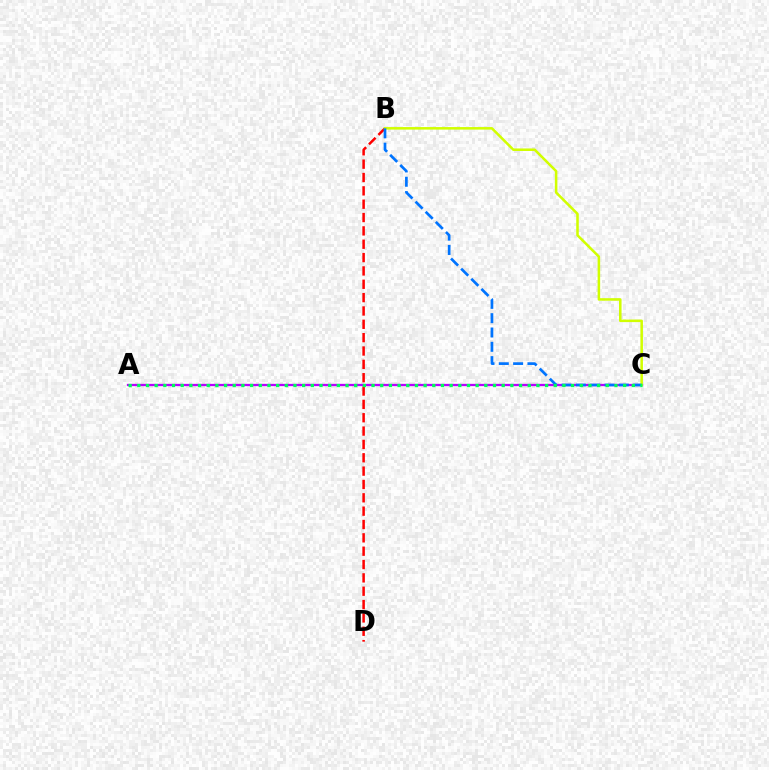{('B', 'D'): [{'color': '#ff0000', 'line_style': 'dashed', 'thickness': 1.81}], ('A', 'C'): [{'color': '#b900ff', 'line_style': 'solid', 'thickness': 1.66}, {'color': '#00ff5c', 'line_style': 'dotted', 'thickness': 2.36}], ('B', 'C'): [{'color': '#d1ff00', 'line_style': 'solid', 'thickness': 1.83}, {'color': '#0074ff', 'line_style': 'dashed', 'thickness': 1.95}]}